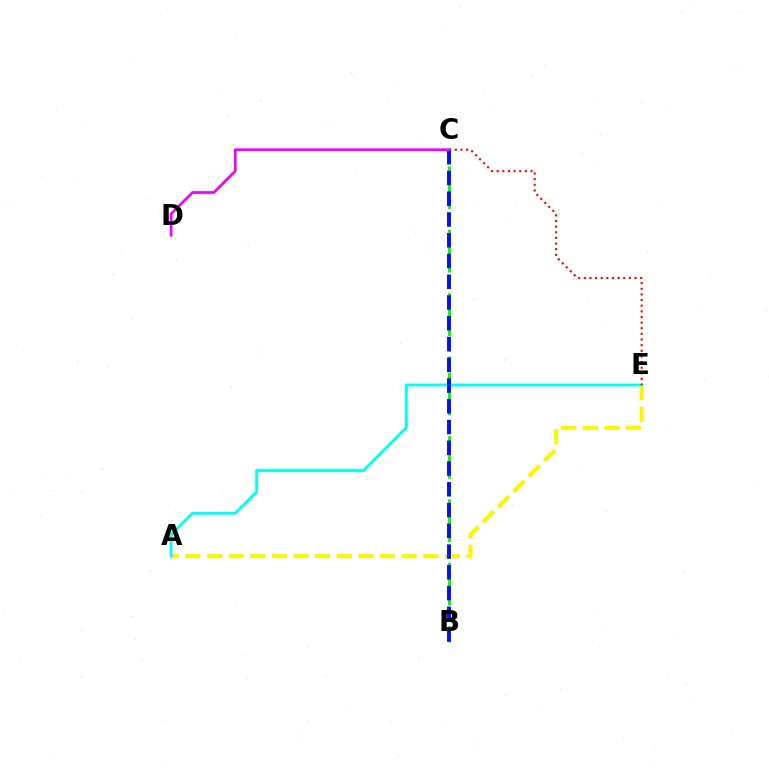{('B', 'C'): [{'color': '#08ff00', 'line_style': 'dashed', 'thickness': 2.15}, {'color': '#0010ff', 'line_style': 'dashed', 'thickness': 2.82}], ('A', 'E'): [{'color': '#fcf500', 'line_style': 'dashed', 'thickness': 2.94}, {'color': '#00fff6', 'line_style': 'solid', 'thickness': 2.06}], ('C', 'E'): [{'color': '#ff0000', 'line_style': 'dotted', 'thickness': 1.53}], ('C', 'D'): [{'color': '#ee00ff', 'line_style': 'solid', 'thickness': 1.96}]}